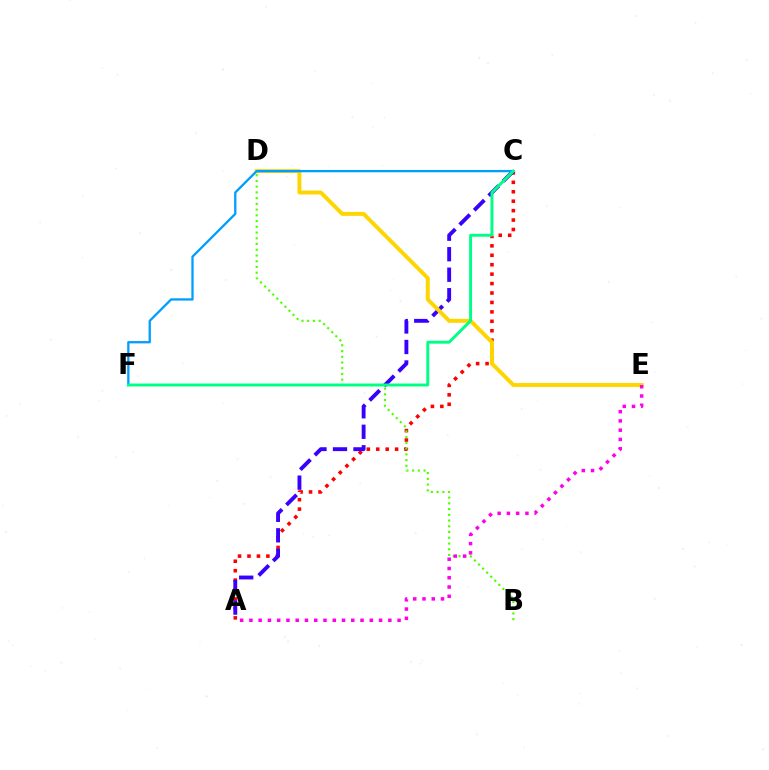{('A', 'C'): [{'color': '#ff0000', 'line_style': 'dotted', 'thickness': 2.56}, {'color': '#3700ff', 'line_style': 'dashed', 'thickness': 2.79}], ('D', 'E'): [{'color': '#ffd500', 'line_style': 'solid', 'thickness': 2.84}], ('B', 'D'): [{'color': '#4fff00', 'line_style': 'dotted', 'thickness': 1.56}], ('A', 'E'): [{'color': '#ff00ed', 'line_style': 'dotted', 'thickness': 2.52}], ('C', 'F'): [{'color': '#009eff', 'line_style': 'solid', 'thickness': 1.66}, {'color': '#00ff86', 'line_style': 'solid', 'thickness': 2.11}]}